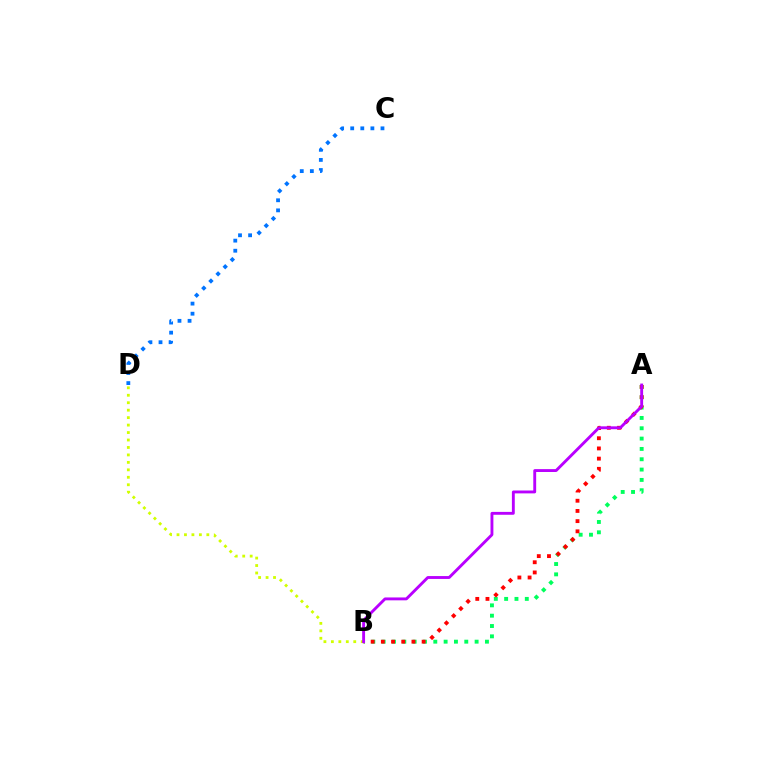{('A', 'B'): [{'color': '#00ff5c', 'line_style': 'dotted', 'thickness': 2.81}, {'color': '#ff0000', 'line_style': 'dotted', 'thickness': 2.77}, {'color': '#b900ff', 'line_style': 'solid', 'thickness': 2.07}], ('C', 'D'): [{'color': '#0074ff', 'line_style': 'dotted', 'thickness': 2.74}], ('B', 'D'): [{'color': '#d1ff00', 'line_style': 'dotted', 'thickness': 2.03}]}